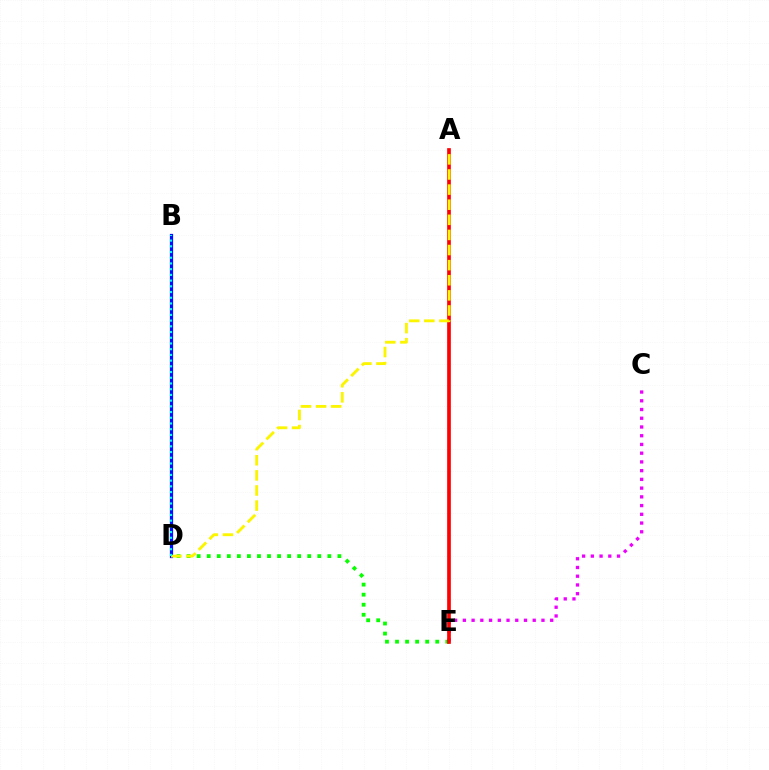{('B', 'D'): [{'color': '#0010ff', 'line_style': 'solid', 'thickness': 2.32}, {'color': '#00fff6', 'line_style': 'dotted', 'thickness': 1.55}], ('D', 'E'): [{'color': '#08ff00', 'line_style': 'dotted', 'thickness': 2.73}], ('C', 'E'): [{'color': '#ee00ff', 'line_style': 'dotted', 'thickness': 2.37}], ('A', 'E'): [{'color': '#ff0000', 'line_style': 'solid', 'thickness': 2.66}], ('A', 'D'): [{'color': '#fcf500', 'line_style': 'dashed', 'thickness': 2.05}]}